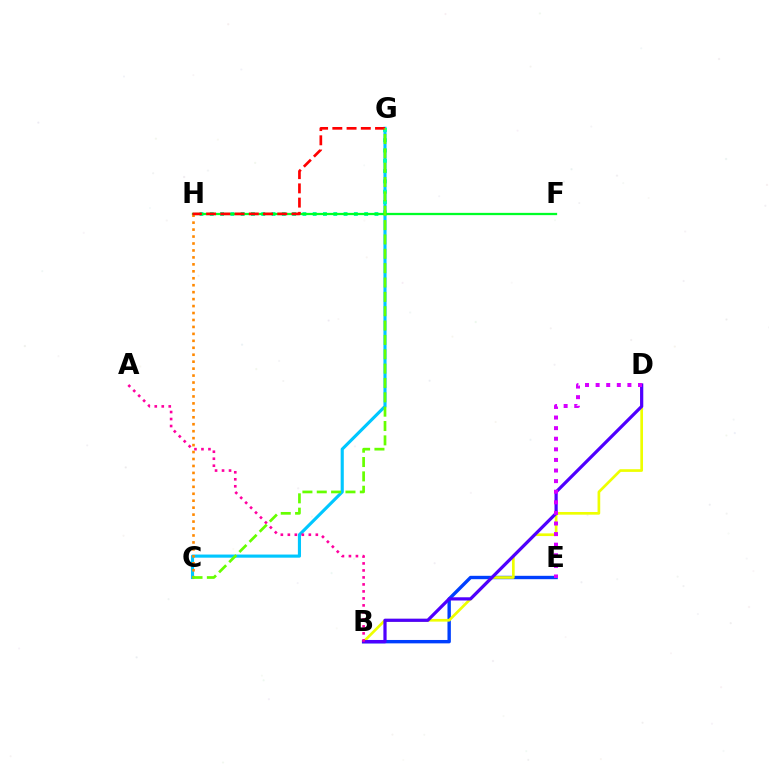{('C', 'G'): [{'color': '#00c7ff', 'line_style': 'solid', 'thickness': 2.25}, {'color': '#66ff00', 'line_style': 'dashed', 'thickness': 1.95}], ('B', 'E'): [{'color': '#003fff', 'line_style': 'solid', 'thickness': 2.44}], ('B', 'D'): [{'color': '#eeff00', 'line_style': 'solid', 'thickness': 1.93}, {'color': '#4f00ff', 'line_style': 'solid', 'thickness': 2.32}], ('G', 'H'): [{'color': '#00ffaf', 'line_style': 'dotted', 'thickness': 2.8}, {'color': '#ff0000', 'line_style': 'dashed', 'thickness': 1.93}], ('A', 'B'): [{'color': '#ff00a0', 'line_style': 'dotted', 'thickness': 1.9}], ('D', 'E'): [{'color': '#d600ff', 'line_style': 'dotted', 'thickness': 2.88}], ('F', 'H'): [{'color': '#00ff27', 'line_style': 'solid', 'thickness': 1.64}], ('C', 'H'): [{'color': '#ff8800', 'line_style': 'dotted', 'thickness': 1.89}]}